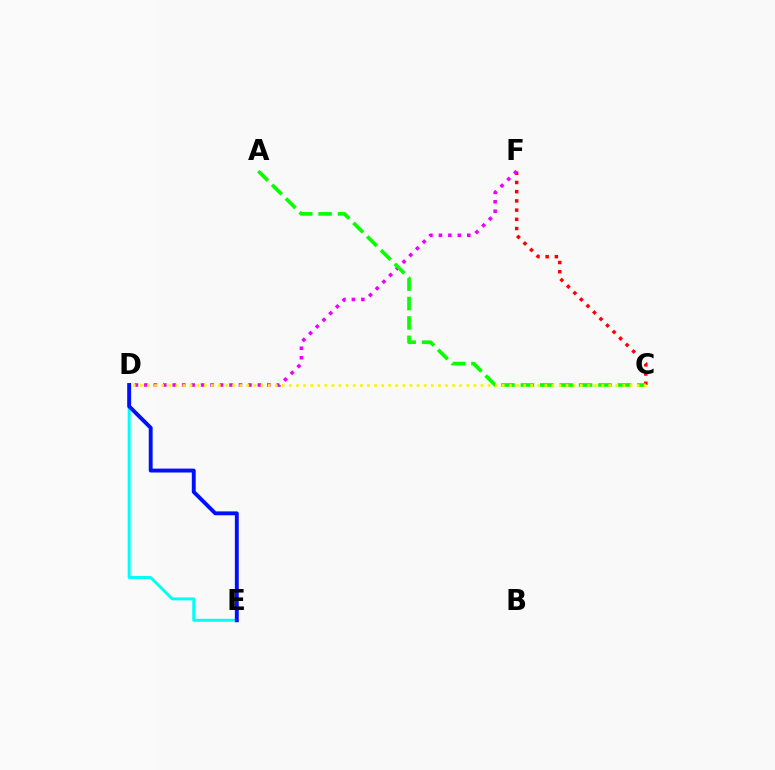{('D', 'E'): [{'color': '#00fff6', 'line_style': 'solid', 'thickness': 2.12}, {'color': '#0010ff', 'line_style': 'solid', 'thickness': 2.8}], ('C', 'F'): [{'color': '#ff0000', 'line_style': 'dotted', 'thickness': 2.5}], ('D', 'F'): [{'color': '#ee00ff', 'line_style': 'dotted', 'thickness': 2.57}], ('A', 'C'): [{'color': '#08ff00', 'line_style': 'dashed', 'thickness': 2.64}], ('C', 'D'): [{'color': '#fcf500', 'line_style': 'dotted', 'thickness': 1.93}]}